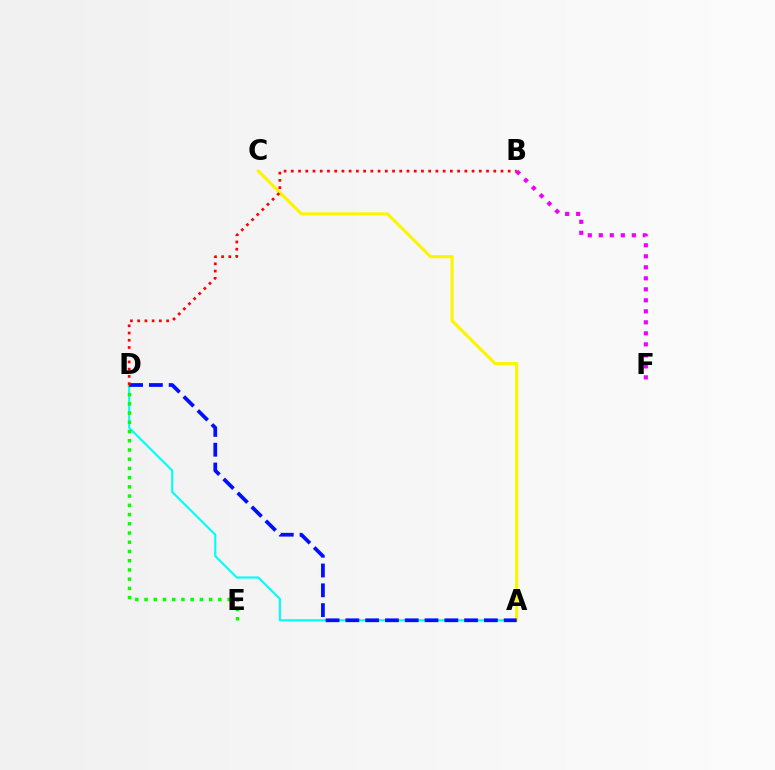{('A', 'D'): [{'color': '#00fff6', 'line_style': 'solid', 'thickness': 1.53}, {'color': '#0010ff', 'line_style': 'dashed', 'thickness': 2.69}], ('A', 'C'): [{'color': '#fcf500', 'line_style': 'solid', 'thickness': 2.24}], ('D', 'E'): [{'color': '#08ff00', 'line_style': 'dotted', 'thickness': 2.51}], ('B', 'F'): [{'color': '#ee00ff', 'line_style': 'dotted', 'thickness': 2.99}], ('B', 'D'): [{'color': '#ff0000', 'line_style': 'dotted', 'thickness': 1.96}]}